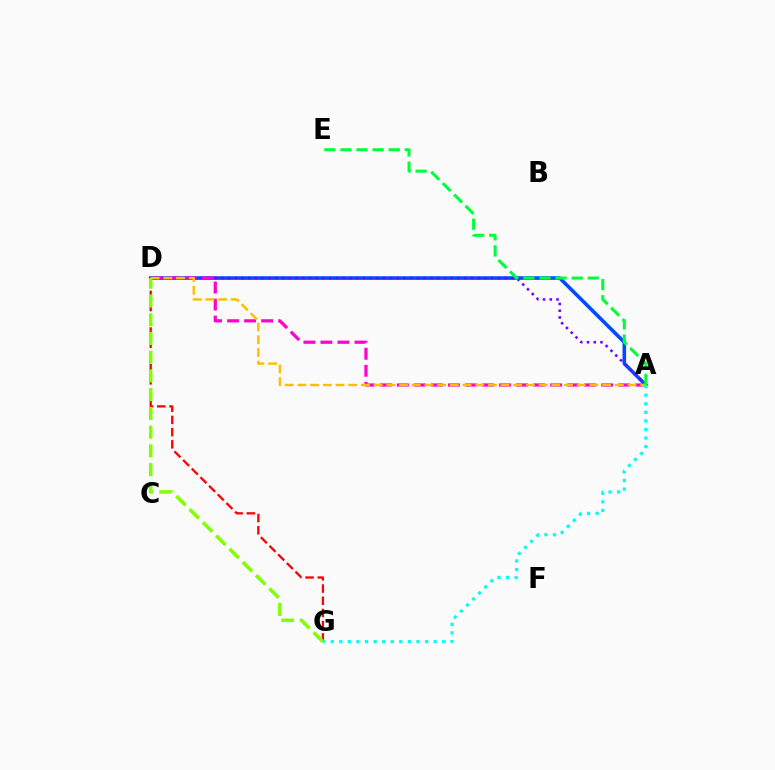{('D', 'G'): [{'color': '#ff0000', 'line_style': 'dashed', 'thickness': 1.66}, {'color': '#84ff00', 'line_style': 'dashed', 'thickness': 2.55}], ('A', 'D'): [{'color': '#004bff', 'line_style': 'solid', 'thickness': 2.59}, {'color': '#7200ff', 'line_style': 'dotted', 'thickness': 1.83}, {'color': '#ff00cf', 'line_style': 'dashed', 'thickness': 2.31}, {'color': '#ffbd00', 'line_style': 'dashed', 'thickness': 1.72}], ('A', 'E'): [{'color': '#00ff39', 'line_style': 'dashed', 'thickness': 2.19}], ('A', 'G'): [{'color': '#00fff6', 'line_style': 'dotted', 'thickness': 2.33}]}